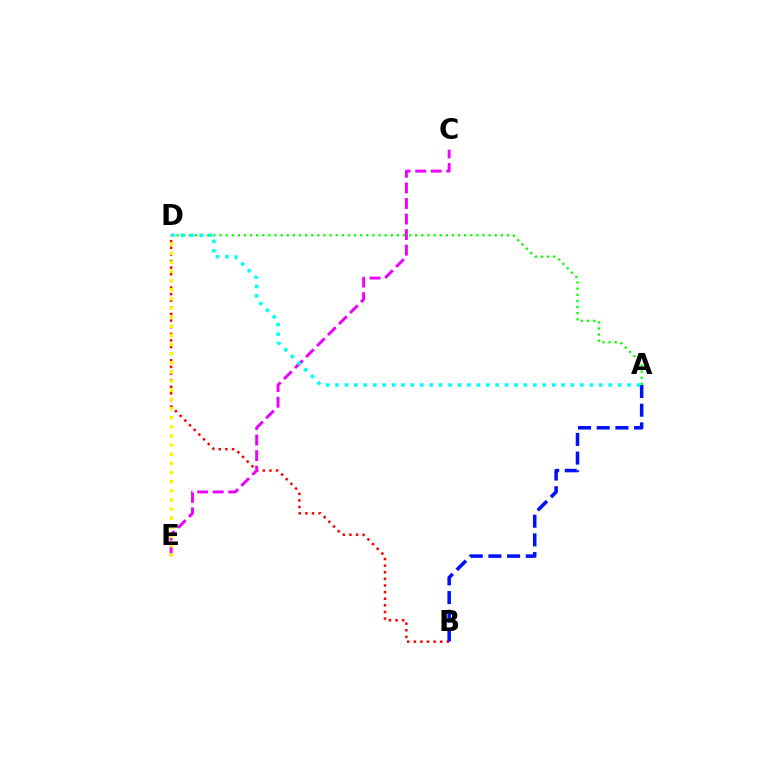{('B', 'D'): [{'color': '#ff0000', 'line_style': 'dotted', 'thickness': 1.8}], ('A', 'B'): [{'color': '#0010ff', 'line_style': 'dashed', 'thickness': 2.54}], ('C', 'E'): [{'color': '#ee00ff', 'line_style': 'dashed', 'thickness': 2.11}], ('A', 'D'): [{'color': '#08ff00', 'line_style': 'dotted', 'thickness': 1.66}, {'color': '#00fff6', 'line_style': 'dotted', 'thickness': 2.56}], ('D', 'E'): [{'color': '#fcf500', 'line_style': 'dotted', 'thickness': 2.48}]}